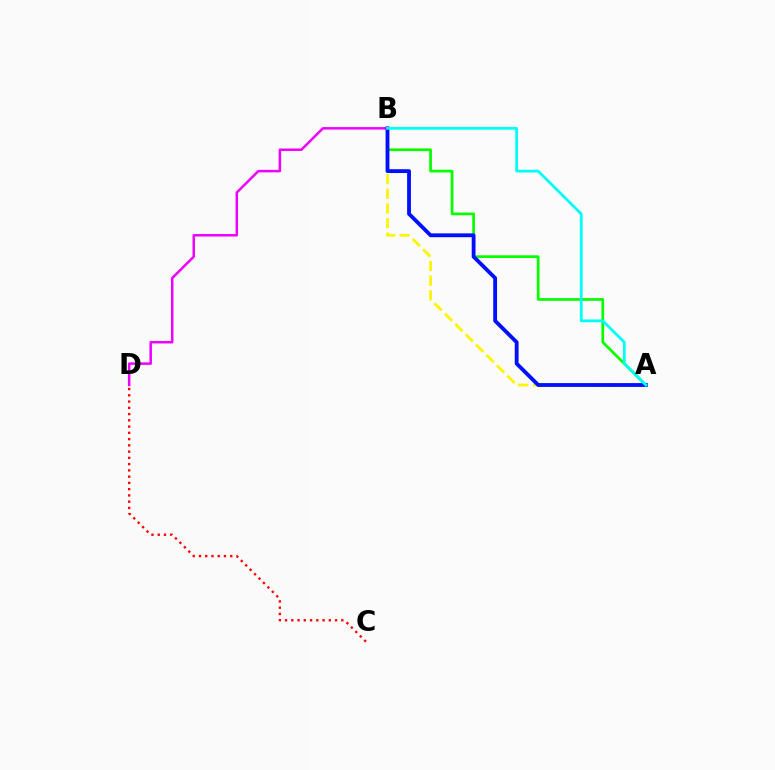{('A', 'B'): [{'color': '#fcf500', 'line_style': 'dashed', 'thickness': 1.99}, {'color': '#08ff00', 'line_style': 'solid', 'thickness': 1.97}, {'color': '#0010ff', 'line_style': 'solid', 'thickness': 2.75}, {'color': '#00fff6', 'line_style': 'solid', 'thickness': 2.0}], ('B', 'D'): [{'color': '#ee00ff', 'line_style': 'solid', 'thickness': 1.8}], ('C', 'D'): [{'color': '#ff0000', 'line_style': 'dotted', 'thickness': 1.7}]}